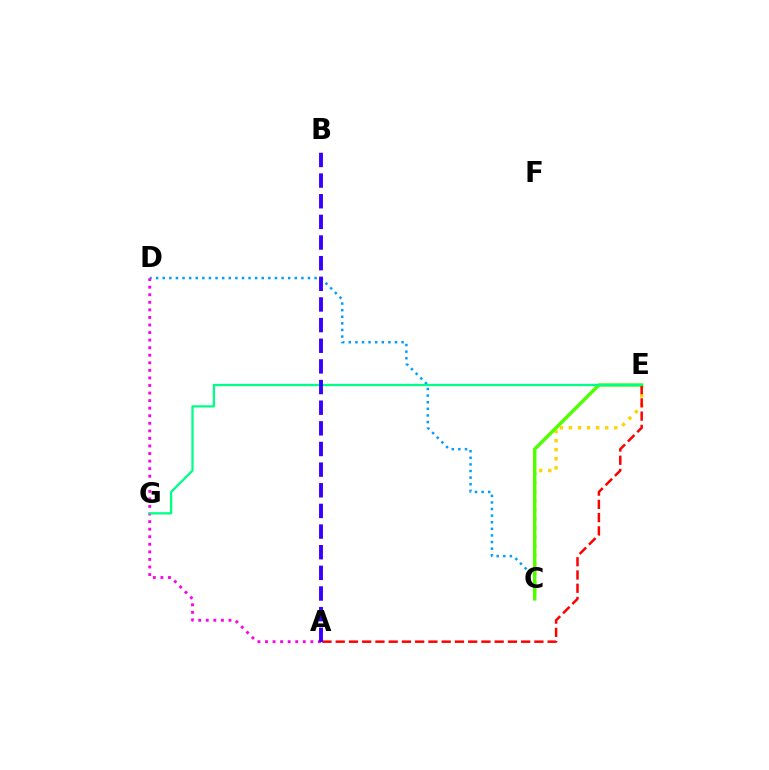{('C', 'D'): [{'color': '#009eff', 'line_style': 'dotted', 'thickness': 1.79}], ('C', 'E'): [{'color': '#ffd500', 'line_style': 'dotted', 'thickness': 2.46}, {'color': '#4fff00', 'line_style': 'solid', 'thickness': 2.46}], ('A', 'E'): [{'color': '#ff0000', 'line_style': 'dashed', 'thickness': 1.8}], ('A', 'D'): [{'color': '#ff00ed', 'line_style': 'dotted', 'thickness': 2.05}], ('E', 'G'): [{'color': '#00ff86', 'line_style': 'solid', 'thickness': 1.64}], ('A', 'B'): [{'color': '#3700ff', 'line_style': 'dashed', 'thickness': 2.8}]}